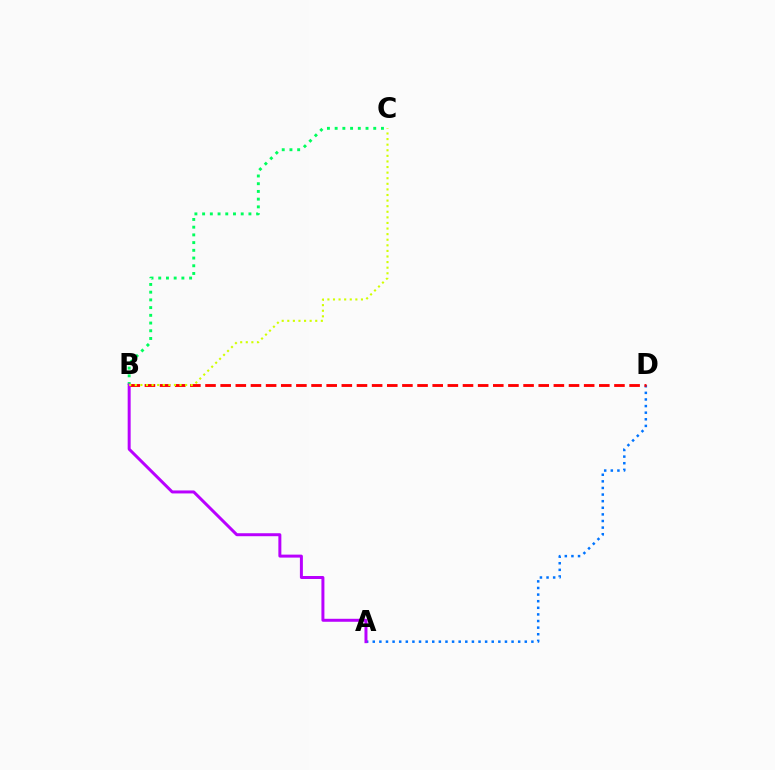{('A', 'D'): [{'color': '#0074ff', 'line_style': 'dotted', 'thickness': 1.8}], ('B', 'C'): [{'color': '#00ff5c', 'line_style': 'dotted', 'thickness': 2.1}, {'color': '#d1ff00', 'line_style': 'dotted', 'thickness': 1.52}], ('B', 'D'): [{'color': '#ff0000', 'line_style': 'dashed', 'thickness': 2.06}], ('A', 'B'): [{'color': '#b900ff', 'line_style': 'solid', 'thickness': 2.15}]}